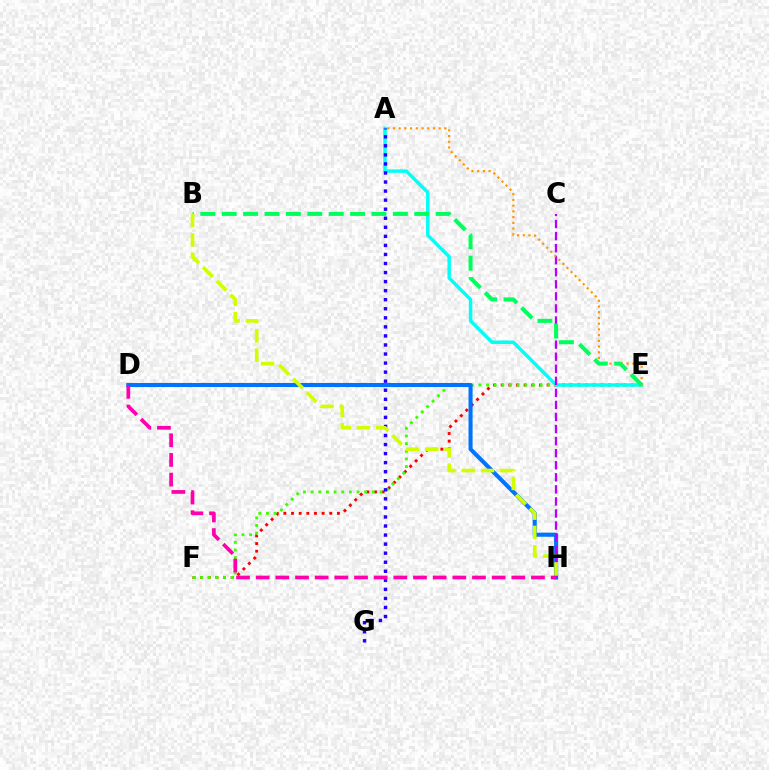{('E', 'F'): [{'color': '#ff0000', 'line_style': 'dotted', 'thickness': 2.08}, {'color': '#3dff00', 'line_style': 'dotted', 'thickness': 2.08}], ('A', 'E'): [{'color': '#00fff6', 'line_style': 'solid', 'thickness': 2.49}, {'color': '#ff9400', 'line_style': 'dotted', 'thickness': 1.55}], ('A', 'G'): [{'color': '#2500ff', 'line_style': 'dotted', 'thickness': 2.46}], ('D', 'H'): [{'color': '#0074ff', 'line_style': 'solid', 'thickness': 2.93}, {'color': '#ff00ac', 'line_style': 'dashed', 'thickness': 2.67}], ('C', 'H'): [{'color': '#b900ff', 'line_style': 'dashed', 'thickness': 1.64}], ('B', 'E'): [{'color': '#00ff5c', 'line_style': 'dashed', 'thickness': 2.91}], ('B', 'H'): [{'color': '#d1ff00', 'line_style': 'dashed', 'thickness': 2.62}]}